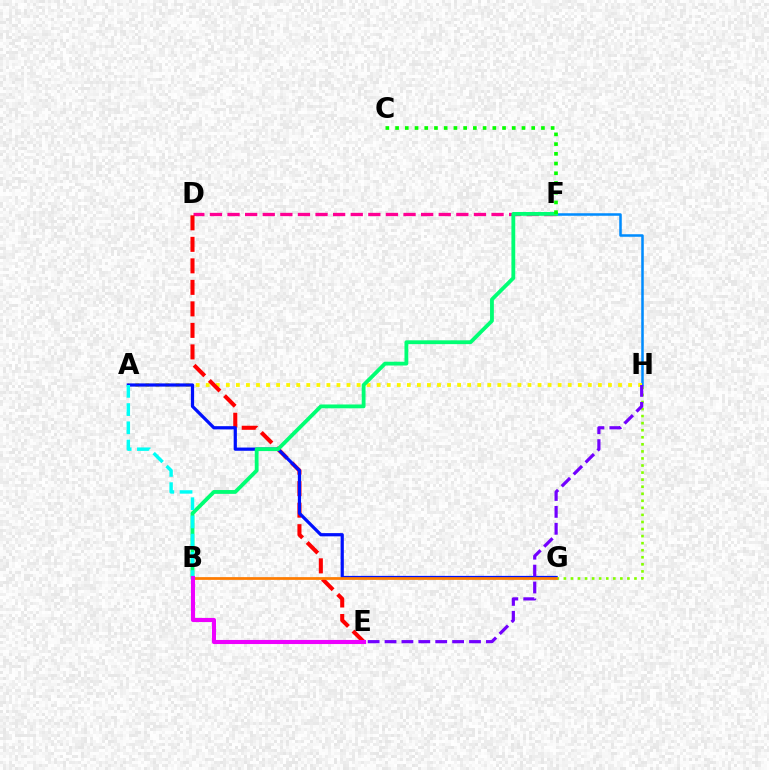{('F', 'H'): [{'color': '#008cff', 'line_style': 'solid', 'thickness': 1.82}], ('D', 'F'): [{'color': '#ff0094', 'line_style': 'dashed', 'thickness': 2.39}], ('A', 'H'): [{'color': '#fcf500', 'line_style': 'dotted', 'thickness': 2.73}], ('D', 'E'): [{'color': '#ff0000', 'line_style': 'dashed', 'thickness': 2.92}], ('A', 'G'): [{'color': '#0010ff', 'line_style': 'solid', 'thickness': 2.32}], ('B', 'F'): [{'color': '#00ff74', 'line_style': 'solid', 'thickness': 2.75}], ('G', 'H'): [{'color': '#84ff00', 'line_style': 'dotted', 'thickness': 1.92}], ('A', 'B'): [{'color': '#00fff6', 'line_style': 'dashed', 'thickness': 2.48}], ('C', 'F'): [{'color': '#08ff00', 'line_style': 'dotted', 'thickness': 2.64}], ('B', 'G'): [{'color': '#ff7c00', 'line_style': 'solid', 'thickness': 1.97}], ('B', 'E'): [{'color': '#ee00ff', 'line_style': 'solid', 'thickness': 2.94}], ('E', 'H'): [{'color': '#7200ff', 'line_style': 'dashed', 'thickness': 2.3}]}